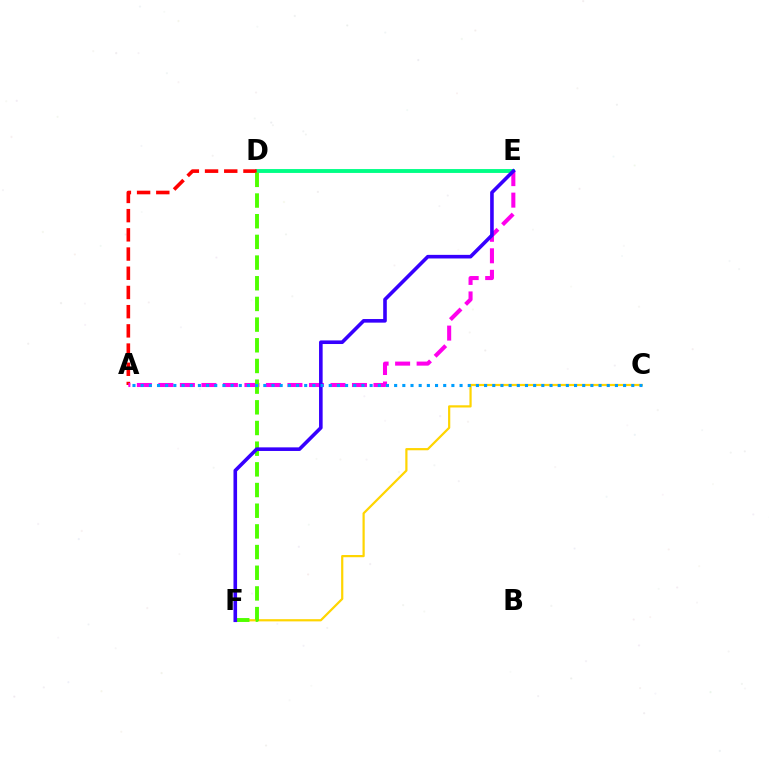{('C', 'F'): [{'color': '#ffd500', 'line_style': 'solid', 'thickness': 1.59}], ('D', 'E'): [{'color': '#00ff86', 'line_style': 'solid', 'thickness': 2.79}], ('A', 'D'): [{'color': '#ff0000', 'line_style': 'dashed', 'thickness': 2.61}], ('A', 'E'): [{'color': '#ff00ed', 'line_style': 'dashed', 'thickness': 2.92}], ('D', 'F'): [{'color': '#4fff00', 'line_style': 'dashed', 'thickness': 2.81}], ('E', 'F'): [{'color': '#3700ff', 'line_style': 'solid', 'thickness': 2.6}], ('A', 'C'): [{'color': '#009eff', 'line_style': 'dotted', 'thickness': 2.22}]}